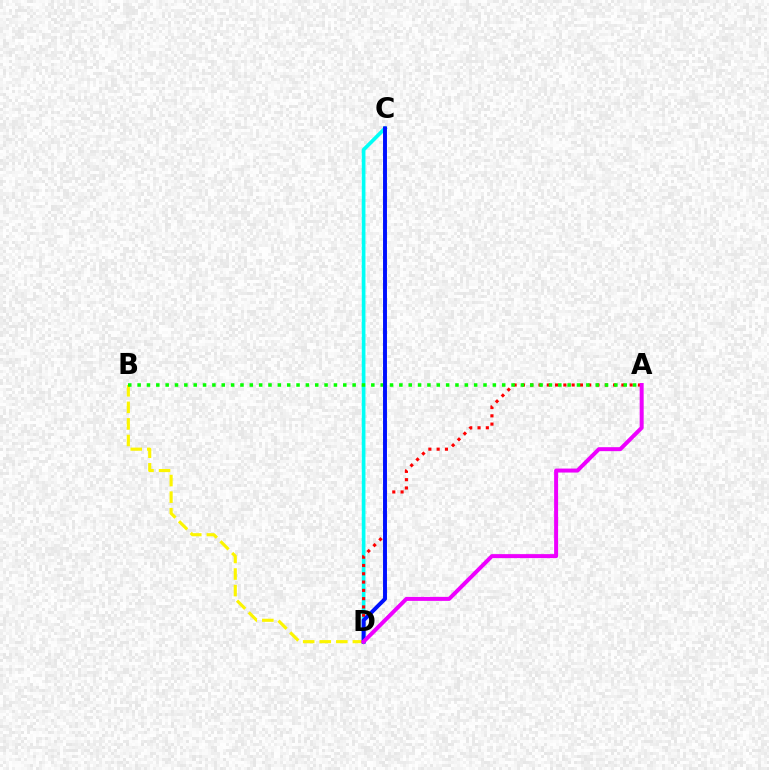{('C', 'D'): [{'color': '#00fff6', 'line_style': 'solid', 'thickness': 2.65}, {'color': '#0010ff', 'line_style': 'solid', 'thickness': 2.83}], ('B', 'D'): [{'color': '#fcf500', 'line_style': 'dashed', 'thickness': 2.25}], ('A', 'D'): [{'color': '#ff0000', 'line_style': 'dotted', 'thickness': 2.25}, {'color': '#ee00ff', 'line_style': 'solid', 'thickness': 2.86}], ('A', 'B'): [{'color': '#08ff00', 'line_style': 'dotted', 'thickness': 2.54}]}